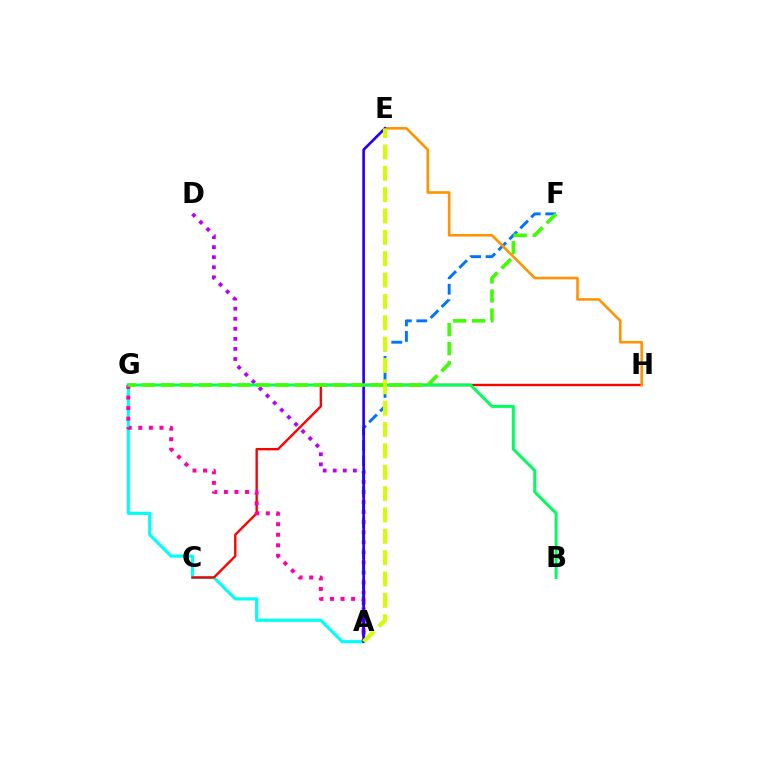{('A', 'D'): [{'color': '#b900ff', 'line_style': 'dotted', 'thickness': 2.73}], ('A', 'F'): [{'color': '#0074ff', 'line_style': 'dashed', 'thickness': 2.1}], ('A', 'G'): [{'color': '#00fff6', 'line_style': 'solid', 'thickness': 2.27}, {'color': '#ff00ac', 'line_style': 'dotted', 'thickness': 2.87}], ('C', 'H'): [{'color': '#ff0000', 'line_style': 'solid', 'thickness': 1.7}], ('E', 'H'): [{'color': '#ff9400', 'line_style': 'solid', 'thickness': 1.88}], ('B', 'G'): [{'color': '#00ff5c', 'line_style': 'solid', 'thickness': 2.16}], ('A', 'E'): [{'color': '#2500ff', 'line_style': 'solid', 'thickness': 1.92}, {'color': '#d1ff00', 'line_style': 'dashed', 'thickness': 2.9}], ('F', 'G'): [{'color': '#3dff00', 'line_style': 'dashed', 'thickness': 2.59}]}